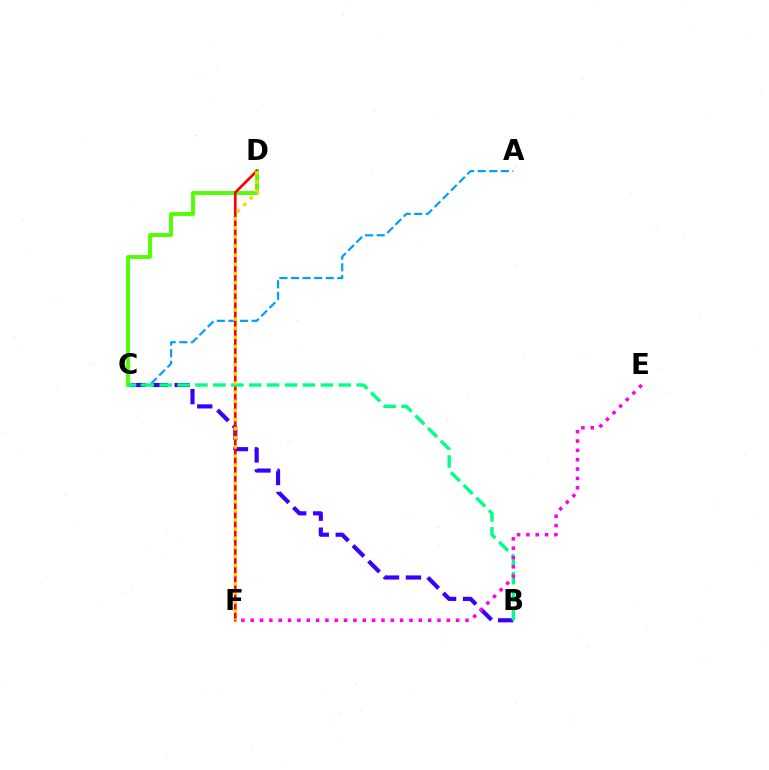{('B', 'C'): [{'color': '#3700ff', 'line_style': 'dashed', 'thickness': 2.99}, {'color': '#00ff86', 'line_style': 'dashed', 'thickness': 2.43}], ('C', 'D'): [{'color': '#4fff00', 'line_style': 'solid', 'thickness': 2.77}], ('A', 'C'): [{'color': '#009eff', 'line_style': 'dashed', 'thickness': 1.58}], ('D', 'F'): [{'color': '#ff0000', 'line_style': 'solid', 'thickness': 1.94}, {'color': '#ffd500', 'line_style': 'dotted', 'thickness': 2.48}], ('E', 'F'): [{'color': '#ff00ed', 'line_style': 'dotted', 'thickness': 2.54}]}